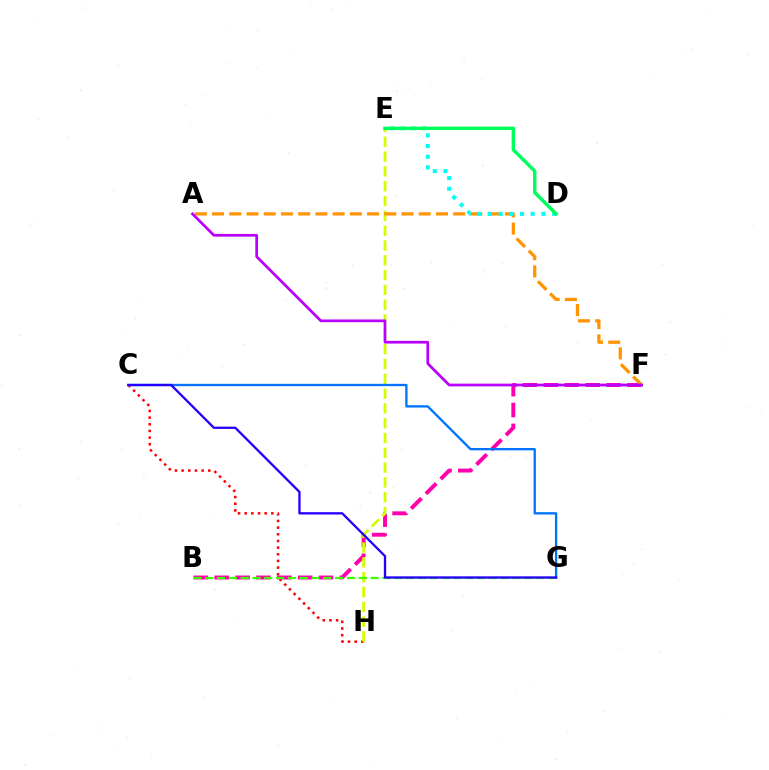{('C', 'H'): [{'color': '#ff0000', 'line_style': 'dotted', 'thickness': 1.81}], ('B', 'F'): [{'color': '#ff00ac', 'line_style': 'dashed', 'thickness': 2.83}], ('E', 'H'): [{'color': '#d1ff00', 'line_style': 'dashed', 'thickness': 2.01}], ('B', 'G'): [{'color': '#3dff00', 'line_style': 'dashed', 'thickness': 1.61}], ('A', 'F'): [{'color': '#ff9400', 'line_style': 'dashed', 'thickness': 2.34}, {'color': '#b900ff', 'line_style': 'solid', 'thickness': 1.95}], ('C', 'G'): [{'color': '#0074ff', 'line_style': 'solid', 'thickness': 1.67}, {'color': '#2500ff', 'line_style': 'solid', 'thickness': 1.66}], ('D', 'E'): [{'color': '#00fff6', 'line_style': 'dotted', 'thickness': 2.9}, {'color': '#00ff5c', 'line_style': 'solid', 'thickness': 2.48}]}